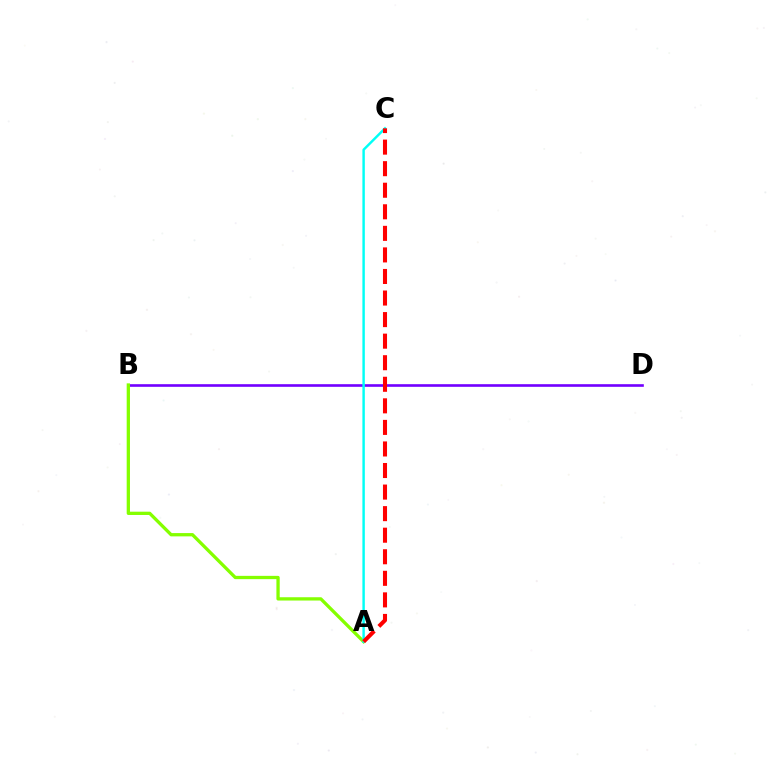{('B', 'D'): [{'color': '#7200ff', 'line_style': 'solid', 'thickness': 1.89}], ('A', 'B'): [{'color': '#84ff00', 'line_style': 'solid', 'thickness': 2.37}], ('A', 'C'): [{'color': '#00fff6', 'line_style': 'solid', 'thickness': 1.75}, {'color': '#ff0000', 'line_style': 'dashed', 'thickness': 2.93}]}